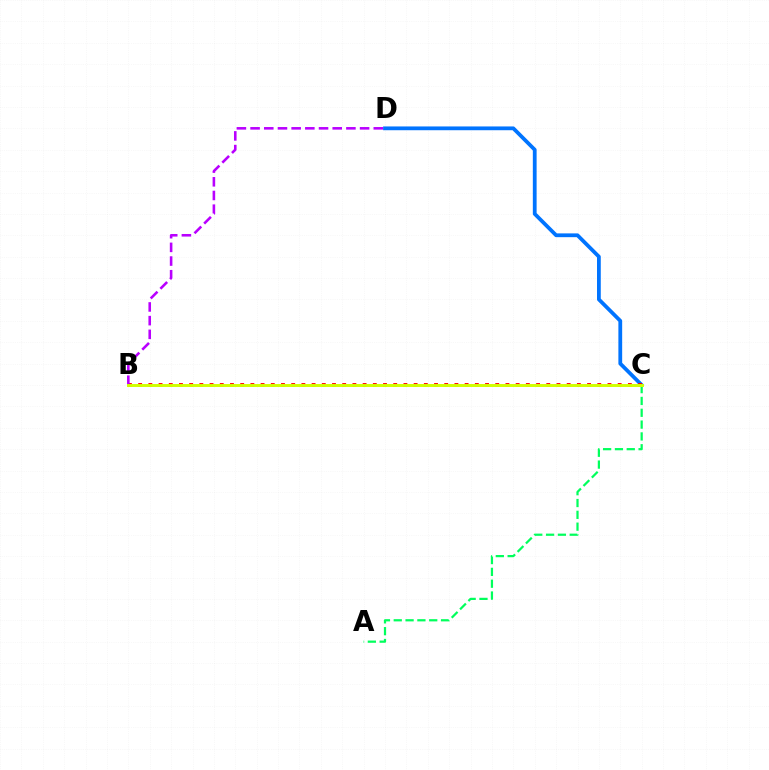{('C', 'D'): [{'color': '#0074ff', 'line_style': 'solid', 'thickness': 2.72}], ('B', 'C'): [{'color': '#ff0000', 'line_style': 'dotted', 'thickness': 2.77}, {'color': '#d1ff00', 'line_style': 'solid', 'thickness': 2.12}], ('B', 'D'): [{'color': '#b900ff', 'line_style': 'dashed', 'thickness': 1.86}], ('A', 'C'): [{'color': '#00ff5c', 'line_style': 'dashed', 'thickness': 1.61}]}